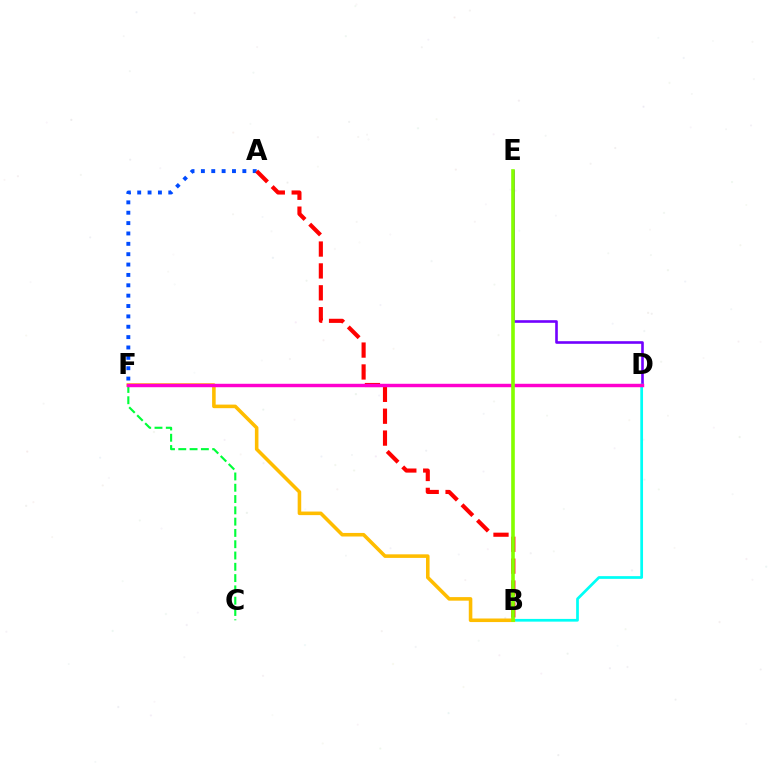{('D', 'E'): [{'color': '#7200ff', 'line_style': 'solid', 'thickness': 1.89}], ('A', 'F'): [{'color': '#004bff', 'line_style': 'dotted', 'thickness': 2.82}], ('C', 'F'): [{'color': '#00ff39', 'line_style': 'dashed', 'thickness': 1.53}], ('A', 'B'): [{'color': '#ff0000', 'line_style': 'dashed', 'thickness': 2.97}], ('B', 'D'): [{'color': '#00fff6', 'line_style': 'solid', 'thickness': 1.96}], ('B', 'F'): [{'color': '#ffbd00', 'line_style': 'solid', 'thickness': 2.57}], ('D', 'F'): [{'color': '#ff00cf', 'line_style': 'solid', 'thickness': 2.47}], ('B', 'E'): [{'color': '#84ff00', 'line_style': 'solid', 'thickness': 2.61}]}